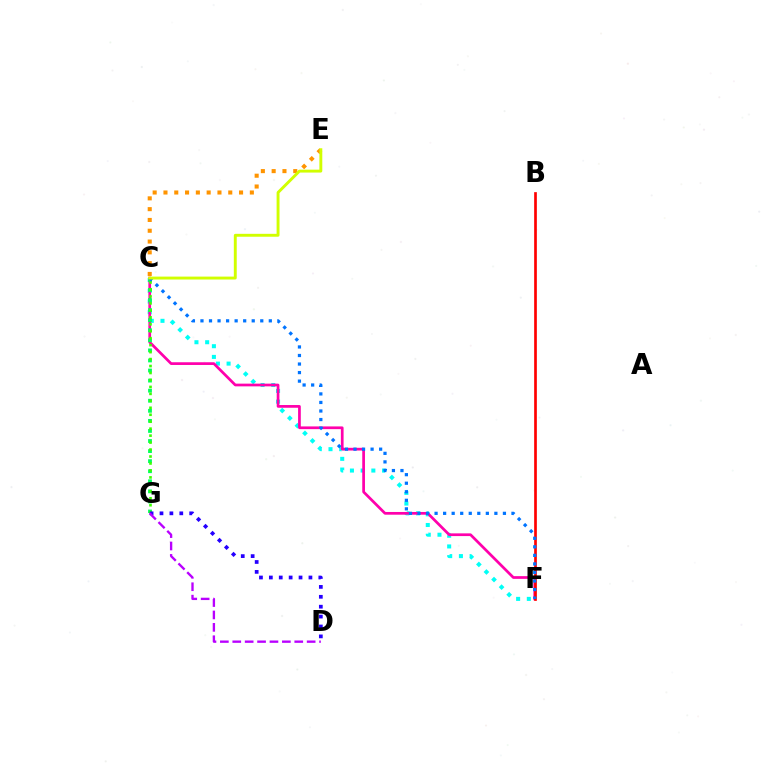{('C', 'F'): [{'color': '#00fff6', 'line_style': 'dotted', 'thickness': 2.91}, {'color': '#ff00ac', 'line_style': 'solid', 'thickness': 1.96}, {'color': '#0074ff', 'line_style': 'dotted', 'thickness': 2.32}], ('C', 'G'): [{'color': '#00ff5c', 'line_style': 'dotted', 'thickness': 2.74}, {'color': '#3dff00', 'line_style': 'dotted', 'thickness': 1.89}], ('D', 'G'): [{'color': '#2500ff', 'line_style': 'dotted', 'thickness': 2.69}, {'color': '#b900ff', 'line_style': 'dashed', 'thickness': 1.68}], ('B', 'F'): [{'color': '#ff0000', 'line_style': 'solid', 'thickness': 1.93}], ('C', 'E'): [{'color': '#ff9400', 'line_style': 'dotted', 'thickness': 2.93}, {'color': '#d1ff00', 'line_style': 'solid', 'thickness': 2.1}]}